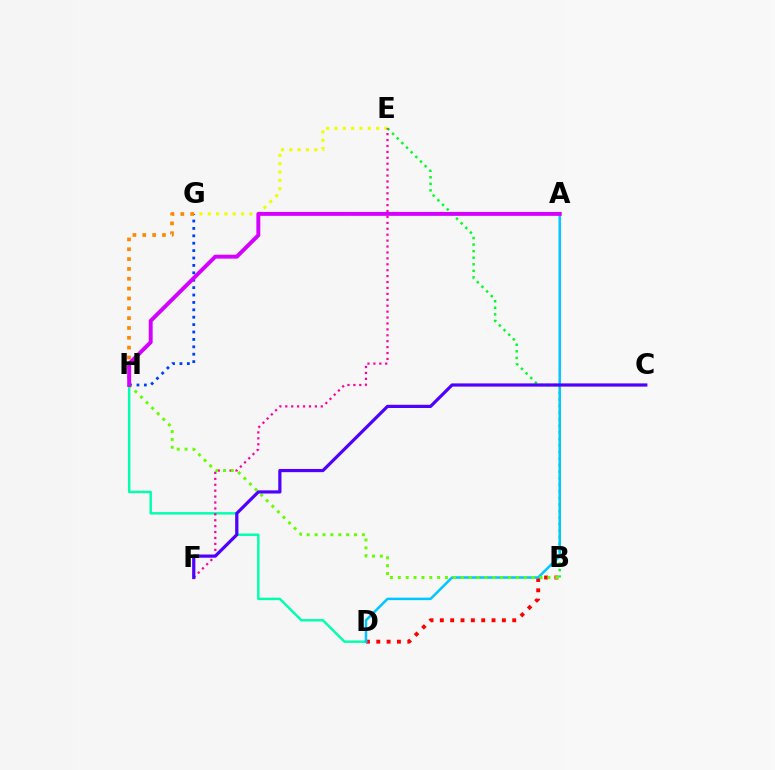{('B', 'D'): [{'color': '#ff0000', 'line_style': 'dotted', 'thickness': 2.81}], ('D', 'H'): [{'color': '#00ffaf', 'line_style': 'solid', 'thickness': 1.76}], ('G', 'H'): [{'color': '#003fff', 'line_style': 'dotted', 'thickness': 2.01}, {'color': '#ff8800', 'line_style': 'dotted', 'thickness': 2.67}], ('E', 'G'): [{'color': '#eeff00', 'line_style': 'dotted', 'thickness': 2.26}], ('B', 'E'): [{'color': '#00ff27', 'line_style': 'dotted', 'thickness': 1.78}], ('A', 'D'): [{'color': '#00c7ff', 'line_style': 'solid', 'thickness': 1.8}], ('E', 'F'): [{'color': '#ff00a0', 'line_style': 'dotted', 'thickness': 1.61}], ('B', 'H'): [{'color': '#66ff00', 'line_style': 'dotted', 'thickness': 2.14}], ('C', 'F'): [{'color': '#4f00ff', 'line_style': 'solid', 'thickness': 2.3}], ('A', 'H'): [{'color': '#d600ff', 'line_style': 'solid', 'thickness': 2.83}]}